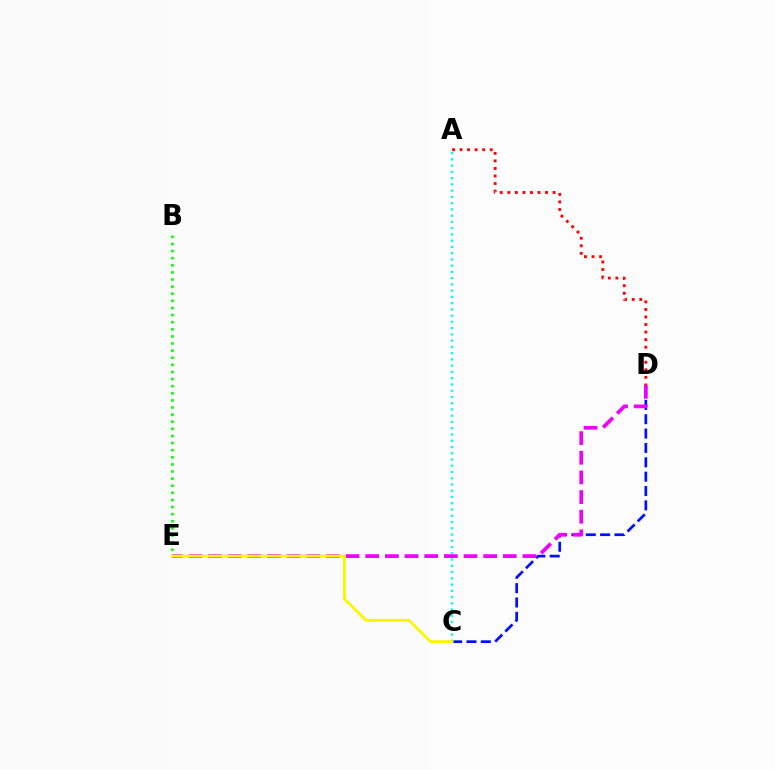{('A', 'D'): [{'color': '#ff0000', 'line_style': 'dotted', 'thickness': 2.05}], ('C', 'D'): [{'color': '#0010ff', 'line_style': 'dashed', 'thickness': 1.95}], ('A', 'C'): [{'color': '#00fff6', 'line_style': 'dotted', 'thickness': 1.7}], ('B', 'E'): [{'color': '#08ff00', 'line_style': 'dotted', 'thickness': 1.93}], ('D', 'E'): [{'color': '#ee00ff', 'line_style': 'dashed', 'thickness': 2.67}], ('C', 'E'): [{'color': '#fcf500', 'line_style': 'solid', 'thickness': 2.05}]}